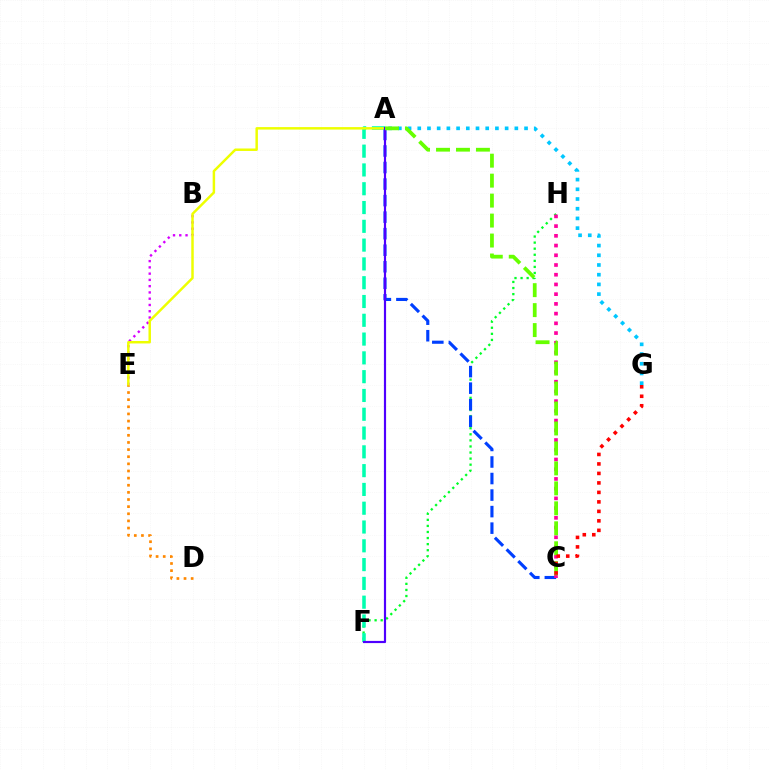{('B', 'E'): [{'color': '#d600ff', 'line_style': 'dotted', 'thickness': 1.7}], ('A', 'G'): [{'color': '#00c7ff', 'line_style': 'dotted', 'thickness': 2.64}], ('F', 'H'): [{'color': '#00ff27', 'line_style': 'dotted', 'thickness': 1.65}], ('A', 'F'): [{'color': '#00ffaf', 'line_style': 'dashed', 'thickness': 2.55}, {'color': '#4f00ff', 'line_style': 'solid', 'thickness': 1.57}], ('A', 'C'): [{'color': '#003fff', 'line_style': 'dashed', 'thickness': 2.25}, {'color': '#66ff00', 'line_style': 'dashed', 'thickness': 2.71}], ('A', 'E'): [{'color': '#eeff00', 'line_style': 'solid', 'thickness': 1.78}], ('D', 'E'): [{'color': '#ff8800', 'line_style': 'dotted', 'thickness': 1.94}], ('C', 'H'): [{'color': '#ff00a0', 'line_style': 'dotted', 'thickness': 2.64}], ('C', 'G'): [{'color': '#ff0000', 'line_style': 'dotted', 'thickness': 2.58}]}